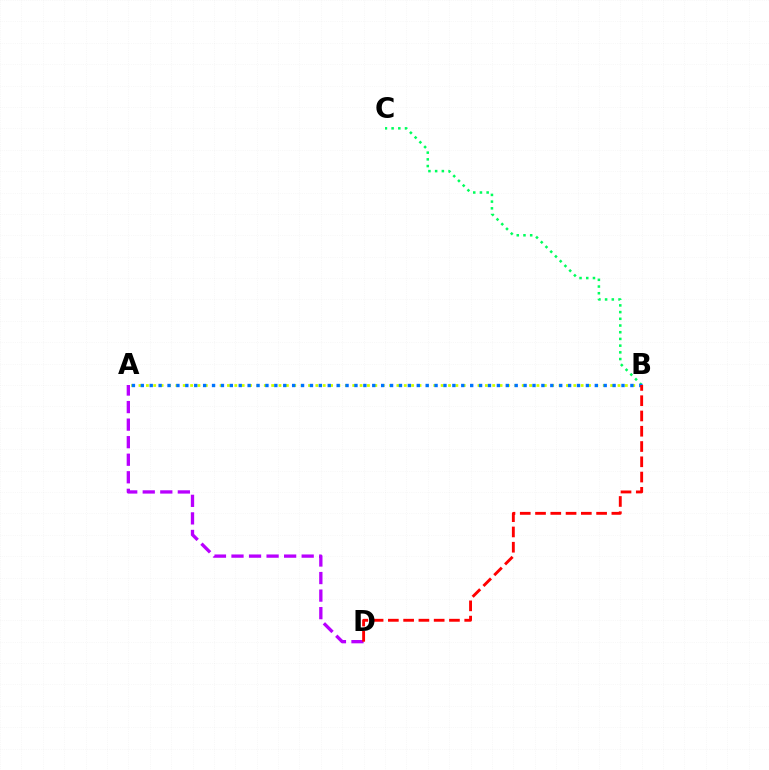{('A', 'D'): [{'color': '#b900ff', 'line_style': 'dashed', 'thickness': 2.38}], ('A', 'B'): [{'color': '#d1ff00', 'line_style': 'dotted', 'thickness': 2.0}, {'color': '#0074ff', 'line_style': 'dotted', 'thickness': 2.42}], ('B', 'C'): [{'color': '#00ff5c', 'line_style': 'dotted', 'thickness': 1.82}], ('B', 'D'): [{'color': '#ff0000', 'line_style': 'dashed', 'thickness': 2.07}]}